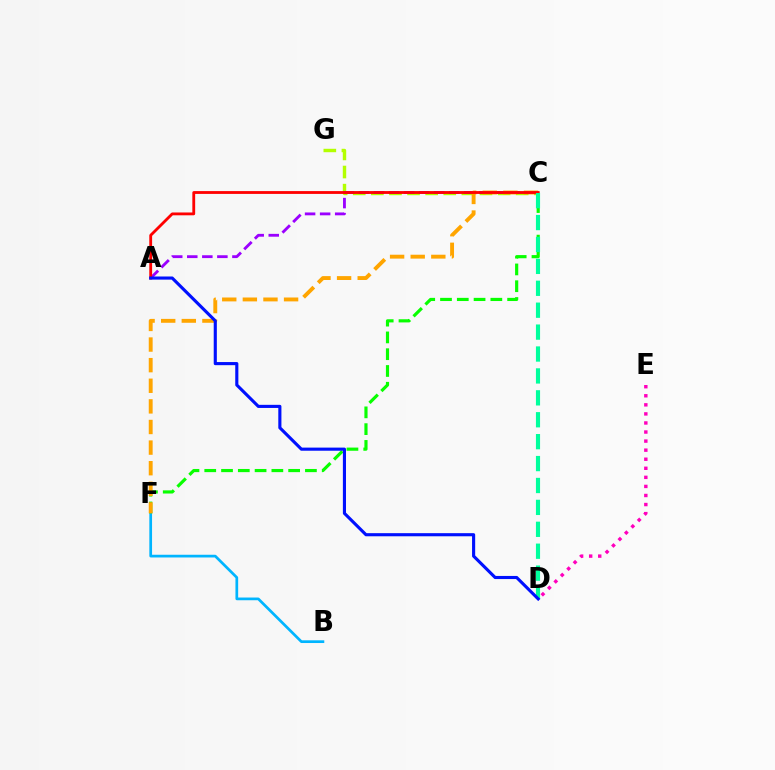{('C', 'G'): [{'color': '#b3ff00', 'line_style': 'dashed', 'thickness': 2.46}], ('A', 'C'): [{'color': '#9b00ff', 'line_style': 'dashed', 'thickness': 2.04}, {'color': '#ff0000', 'line_style': 'solid', 'thickness': 2.03}], ('B', 'F'): [{'color': '#00b5ff', 'line_style': 'solid', 'thickness': 1.96}], ('D', 'E'): [{'color': '#ff00bd', 'line_style': 'dotted', 'thickness': 2.46}], ('C', 'F'): [{'color': '#08ff00', 'line_style': 'dashed', 'thickness': 2.28}, {'color': '#ffa500', 'line_style': 'dashed', 'thickness': 2.8}], ('C', 'D'): [{'color': '#00ff9d', 'line_style': 'dashed', 'thickness': 2.98}], ('A', 'D'): [{'color': '#0010ff', 'line_style': 'solid', 'thickness': 2.25}]}